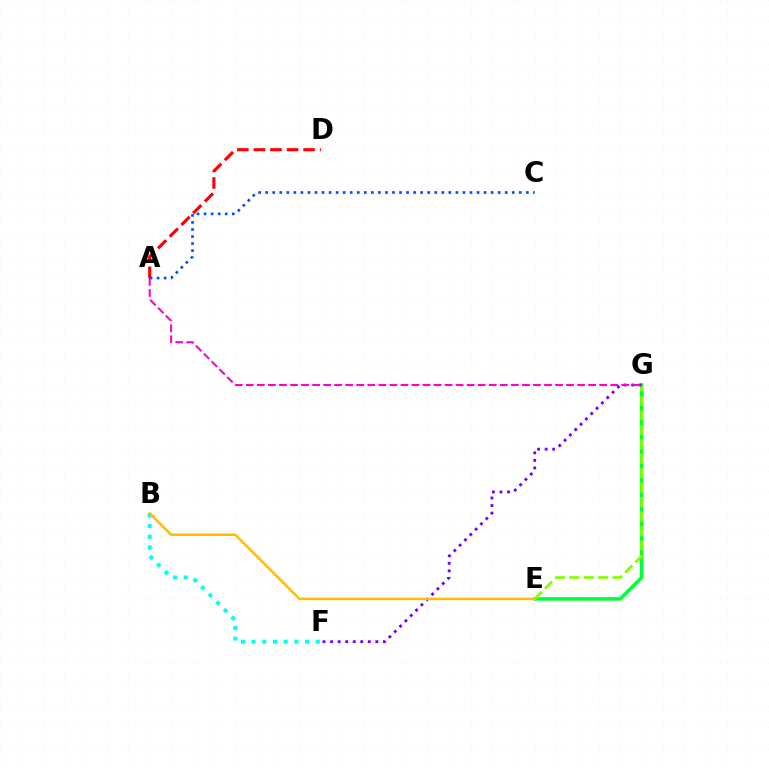{('A', 'D'): [{'color': '#ff0000', 'line_style': 'dashed', 'thickness': 2.25}], ('E', 'G'): [{'color': '#00ff39', 'line_style': 'solid', 'thickness': 2.54}, {'color': '#84ff00', 'line_style': 'dashed', 'thickness': 1.97}], ('B', 'F'): [{'color': '#00fff6', 'line_style': 'dotted', 'thickness': 2.91}], ('F', 'G'): [{'color': '#7200ff', 'line_style': 'dotted', 'thickness': 2.05}], ('A', 'G'): [{'color': '#ff00cf', 'line_style': 'dashed', 'thickness': 1.5}], ('A', 'C'): [{'color': '#004bff', 'line_style': 'dotted', 'thickness': 1.91}], ('B', 'E'): [{'color': '#ffbd00', 'line_style': 'solid', 'thickness': 1.81}]}